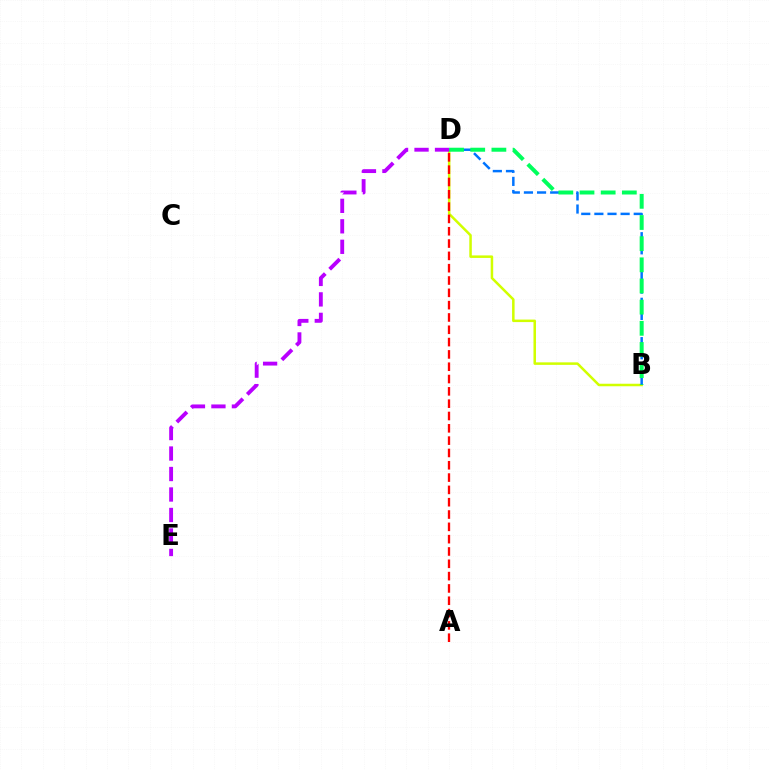{('B', 'D'): [{'color': '#d1ff00', 'line_style': 'solid', 'thickness': 1.81}, {'color': '#0074ff', 'line_style': 'dashed', 'thickness': 1.78}, {'color': '#00ff5c', 'line_style': 'dashed', 'thickness': 2.88}], ('D', 'E'): [{'color': '#b900ff', 'line_style': 'dashed', 'thickness': 2.78}], ('A', 'D'): [{'color': '#ff0000', 'line_style': 'dashed', 'thickness': 1.67}]}